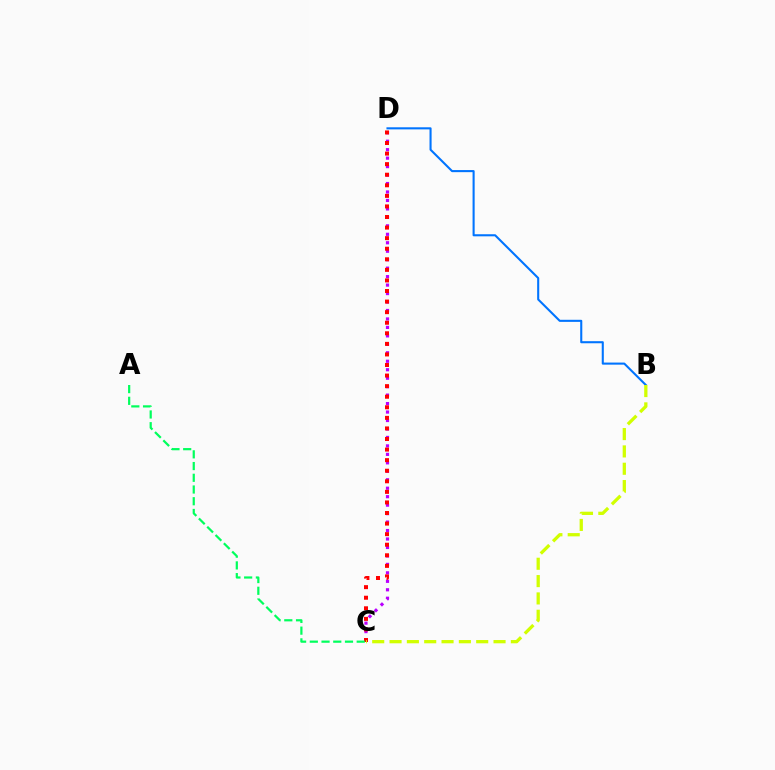{('C', 'D'): [{'color': '#b900ff', 'line_style': 'dotted', 'thickness': 2.3}, {'color': '#ff0000', 'line_style': 'dotted', 'thickness': 2.87}], ('B', 'D'): [{'color': '#0074ff', 'line_style': 'solid', 'thickness': 1.5}], ('B', 'C'): [{'color': '#d1ff00', 'line_style': 'dashed', 'thickness': 2.35}], ('A', 'C'): [{'color': '#00ff5c', 'line_style': 'dashed', 'thickness': 1.59}]}